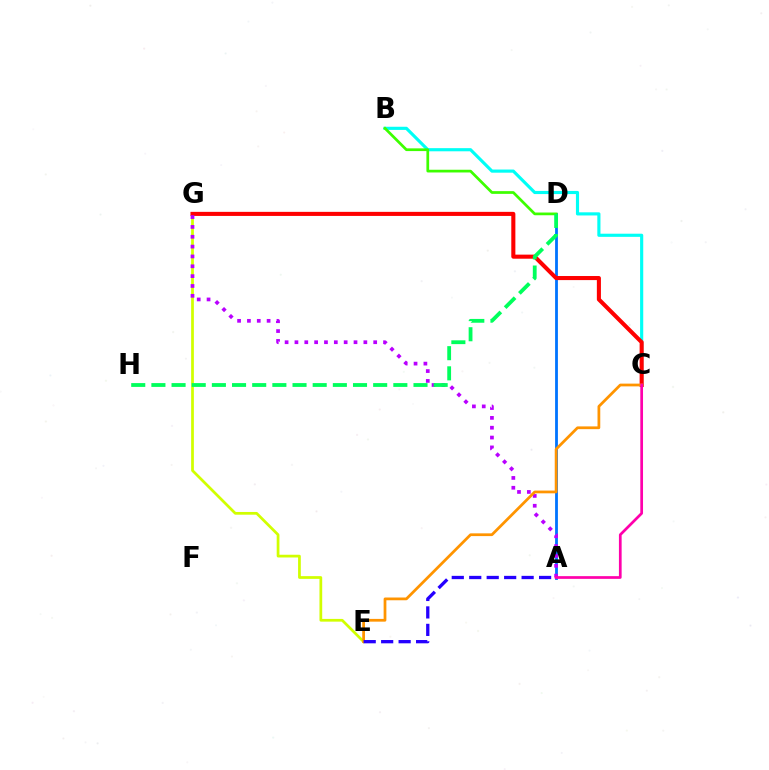{('A', 'D'): [{'color': '#0074ff', 'line_style': 'solid', 'thickness': 2.02}], ('E', 'G'): [{'color': '#d1ff00', 'line_style': 'solid', 'thickness': 1.97}], ('B', 'C'): [{'color': '#00fff6', 'line_style': 'solid', 'thickness': 2.26}], ('C', 'G'): [{'color': '#ff0000', 'line_style': 'solid', 'thickness': 2.94}], ('A', 'G'): [{'color': '#b900ff', 'line_style': 'dotted', 'thickness': 2.67}], ('B', 'D'): [{'color': '#3dff00', 'line_style': 'solid', 'thickness': 1.96}], ('D', 'H'): [{'color': '#00ff5c', 'line_style': 'dashed', 'thickness': 2.74}], ('C', 'E'): [{'color': '#ff9400', 'line_style': 'solid', 'thickness': 1.98}], ('A', 'C'): [{'color': '#ff00ac', 'line_style': 'solid', 'thickness': 1.95}], ('A', 'E'): [{'color': '#2500ff', 'line_style': 'dashed', 'thickness': 2.37}]}